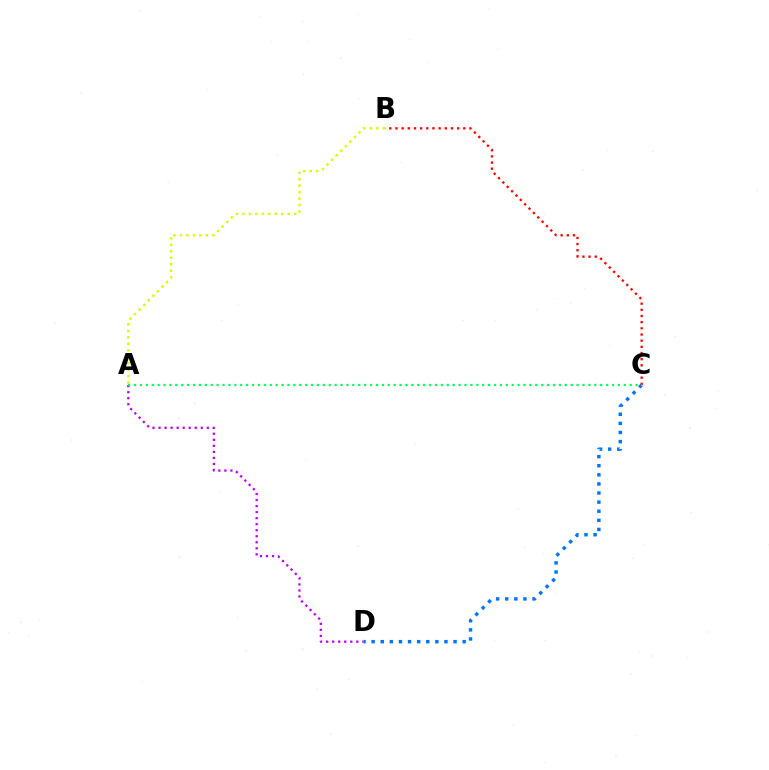{('C', 'D'): [{'color': '#0074ff', 'line_style': 'dotted', 'thickness': 2.47}], ('A', 'D'): [{'color': '#b900ff', 'line_style': 'dotted', 'thickness': 1.64}], ('B', 'C'): [{'color': '#ff0000', 'line_style': 'dotted', 'thickness': 1.68}], ('A', 'B'): [{'color': '#d1ff00', 'line_style': 'dotted', 'thickness': 1.76}], ('A', 'C'): [{'color': '#00ff5c', 'line_style': 'dotted', 'thickness': 1.6}]}